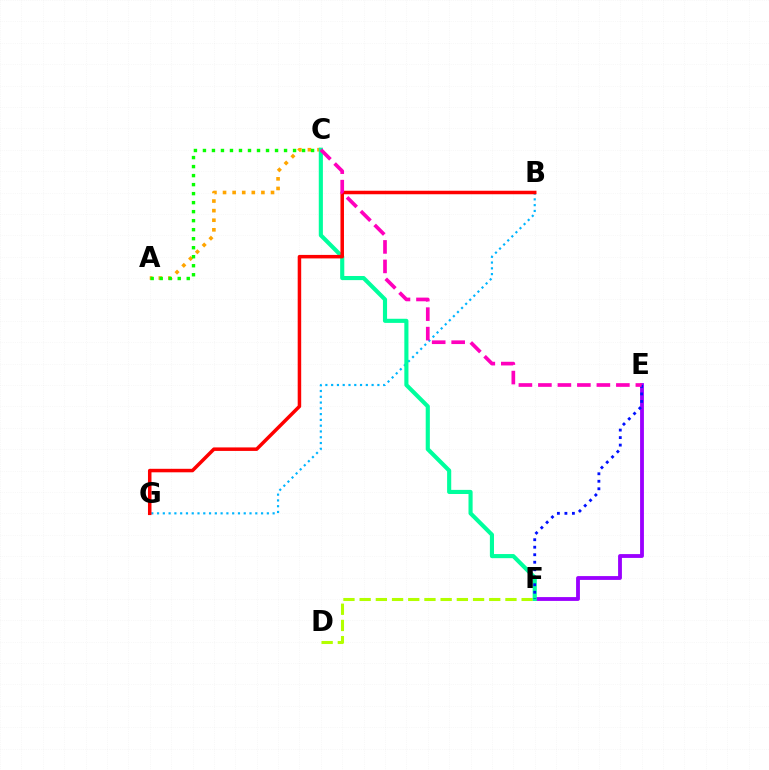{('D', 'F'): [{'color': '#b3ff00', 'line_style': 'dashed', 'thickness': 2.2}], ('A', 'C'): [{'color': '#ffa500', 'line_style': 'dotted', 'thickness': 2.61}, {'color': '#08ff00', 'line_style': 'dotted', 'thickness': 2.45}], ('E', 'F'): [{'color': '#9b00ff', 'line_style': 'solid', 'thickness': 2.75}, {'color': '#0010ff', 'line_style': 'dotted', 'thickness': 2.04}], ('B', 'G'): [{'color': '#00b5ff', 'line_style': 'dotted', 'thickness': 1.57}, {'color': '#ff0000', 'line_style': 'solid', 'thickness': 2.52}], ('C', 'F'): [{'color': '#00ff9d', 'line_style': 'solid', 'thickness': 2.97}], ('C', 'E'): [{'color': '#ff00bd', 'line_style': 'dashed', 'thickness': 2.65}]}